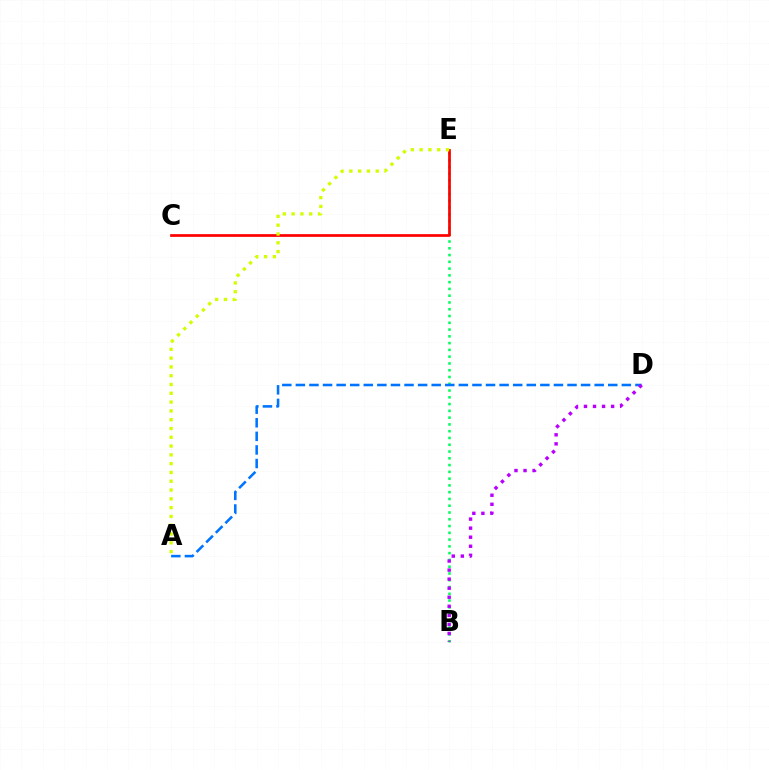{('B', 'E'): [{'color': '#00ff5c', 'line_style': 'dotted', 'thickness': 1.84}], ('C', 'E'): [{'color': '#ff0000', 'line_style': 'solid', 'thickness': 1.95}], ('A', 'D'): [{'color': '#0074ff', 'line_style': 'dashed', 'thickness': 1.85}], ('A', 'E'): [{'color': '#d1ff00', 'line_style': 'dotted', 'thickness': 2.39}], ('B', 'D'): [{'color': '#b900ff', 'line_style': 'dotted', 'thickness': 2.46}]}